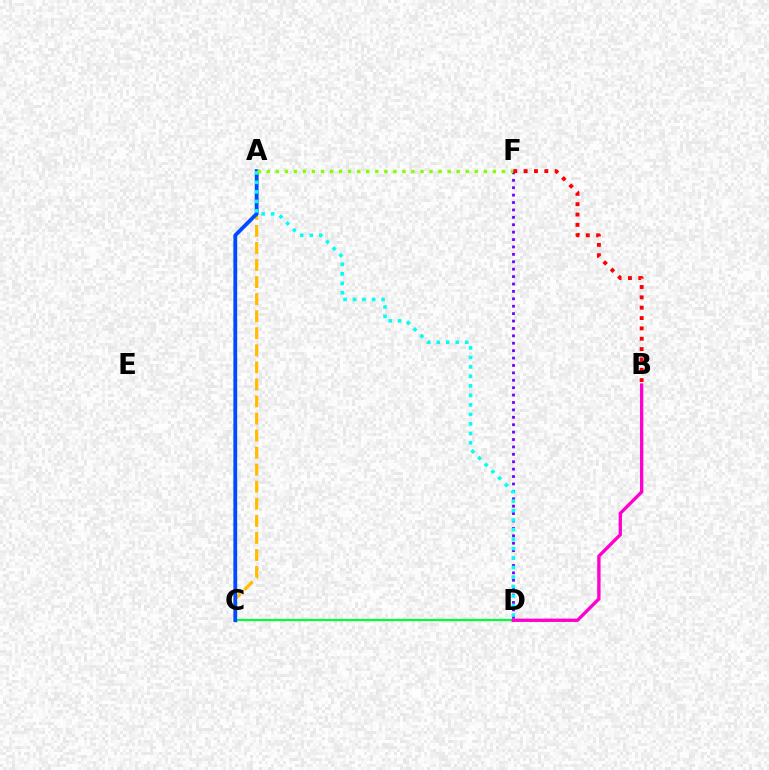{('A', 'C'): [{'color': '#ffbd00', 'line_style': 'dashed', 'thickness': 2.32}, {'color': '#004bff', 'line_style': 'solid', 'thickness': 2.73}], ('C', 'D'): [{'color': '#00ff39', 'line_style': 'solid', 'thickness': 1.6}], ('D', 'F'): [{'color': '#7200ff', 'line_style': 'dotted', 'thickness': 2.01}], ('B', 'D'): [{'color': '#ff00cf', 'line_style': 'solid', 'thickness': 2.41}], ('A', 'D'): [{'color': '#00fff6', 'line_style': 'dotted', 'thickness': 2.58}], ('A', 'F'): [{'color': '#84ff00', 'line_style': 'dotted', 'thickness': 2.46}], ('B', 'F'): [{'color': '#ff0000', 'line_style': 'dotted', 'thickness': 2.81}]}